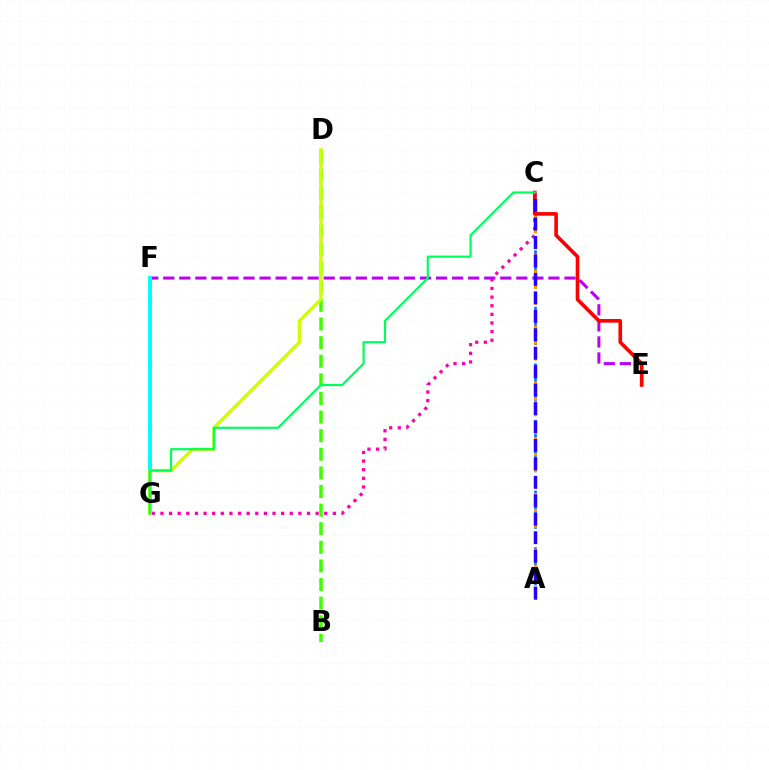{('A', 'C'): [{'color': '#0074ff', 'line_style': 'dashed', 'thickness': 1.92}, {'color': '#ff9400', 'line_style': 'dotted', 'thickness': 2.16}, {'color': '#2500ff', 'line_style': 'dashed', 'thickness': 2.51}], ('B', 'D'): [{'color': '#3dff00', 'line_style': 'dashed', 'thickness': 2.53}], ('C', 'G'): [{'color': '#ff00ac', 'line_style': 'dotted', 'thickness': 2.34}, {'color': '#00ff5c', 'line_style': 'solid', 'thickness': 1.56}], ('E', 'F'): [{'color': '#b900ff', 'line_style': 'dashed', 'thickness': 2.18}], ('C', 'E'): [{'color': '#ff0000', 'line_style': 'solid', 'thickness': 2.61}], ('F', 'G'): [{'color': '#00fff6', 'line_style': 'solid', 'thickness': 2.9}], ('D', 'G'): [{'color': '#d1ff00', 'line_style': 'solid', 'thickness': 2.39}]}